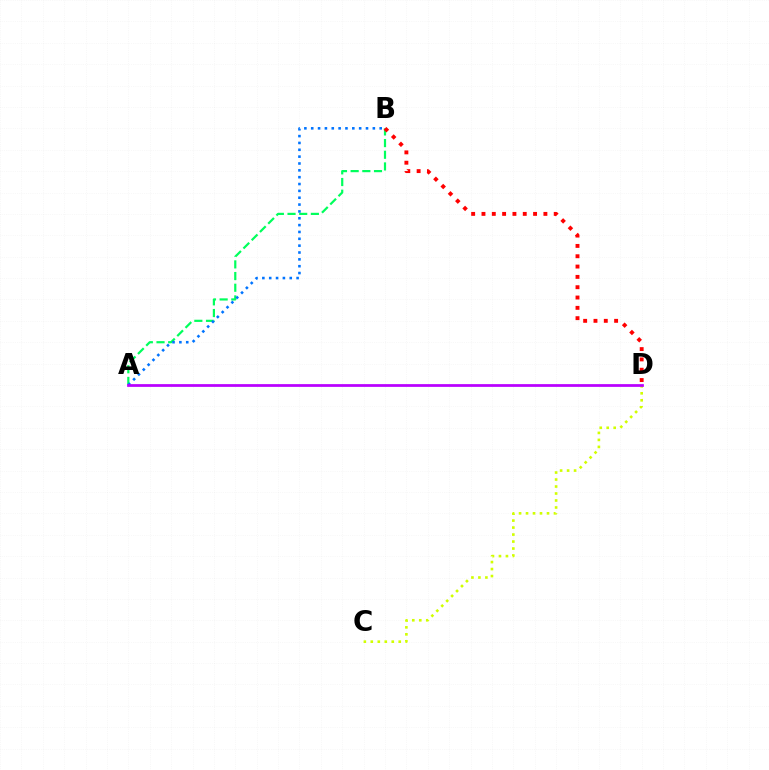{('A', 'B'): [{'color': '#00ff5c', 'line_style': 'dashed', 'thickness': 1.59}, {'color': '#0074ff', 'line_style': 'dotted', 'thickness': 1.86}], ('C', 'D'): [{'color': '#d1ff00', 'line_style': 'dotted', 'thickness': 1.9}], ('B', 'D'): [{'color': '#ff0000', 'line_style': 'dotted', 'thickness': 2.8}], ('A', 'D'): [{'color': '#b900ff', 'line_style': 'solid', 'thickness': 1.98}]}